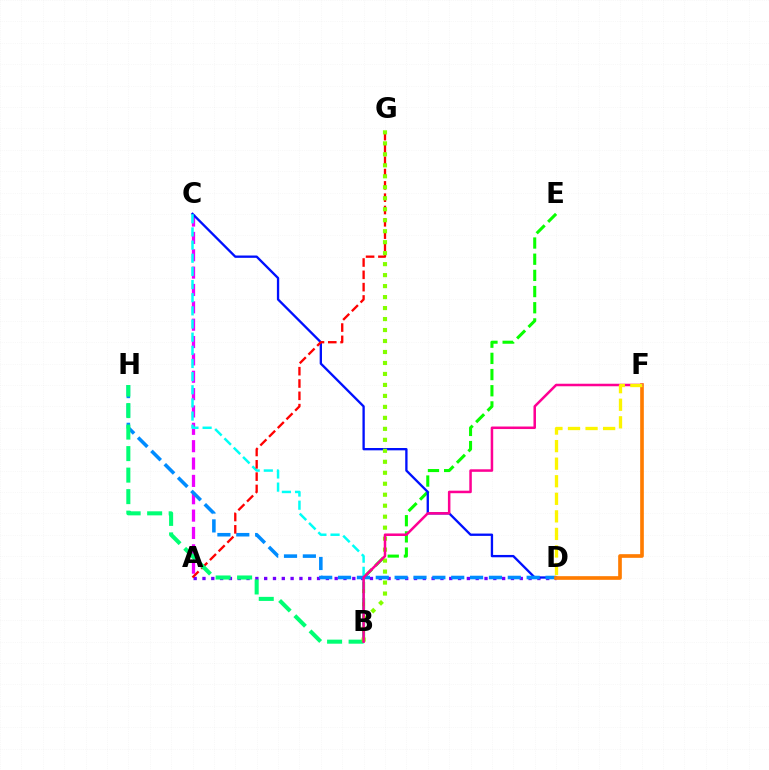{('A', 'C'): [{'color': '#ee00ff', 'line_style': 'dashed', 'thickness': 2.36}], ('A', 'D'): [{'color': '#7200ff', 'line_style': 'dotted', 'thickness': 2.39}], ('B', 'E'): [{'color': '#08ff00', 'line_style': 'dashed', 'thickness': 2.2}], ('C', 'D'): [{'color': '#0010ff', 'line_style': 'solid', 'thickness': 1.68}], ('B', 'C'): [{'color': '#00fff6', 'line_style': 'dashed', 'thickness': 1.79}], ('D', 'H'): [{'color': '#008cff', 'line_style': 'dashed', 'thickness': 2.56}], ('A', 'G'): [{'color': '#ff0000', 'line_style': 'dashed', 'thickness': 1.67}], ('B', 'H'): [{'color': '#00ff74', 'line_style': 'dashed', 'thickness': 2.92}], ('B', 'G'): [{'color': '#84ff00', 'line_style': 'dotted', 'thickness': 2.98}], ('D', 'F'): [{'color': '#ff7c00', 'line_style': 'solid', 'thickness': 2.63}, {'color': '#fcf500', 'line_style': 'dashed', 'thickness': 2.39}], ('B', 'F'): [{'color': '#ff0094', 'line_style': 'solid', 'thickness': 1.82}]}